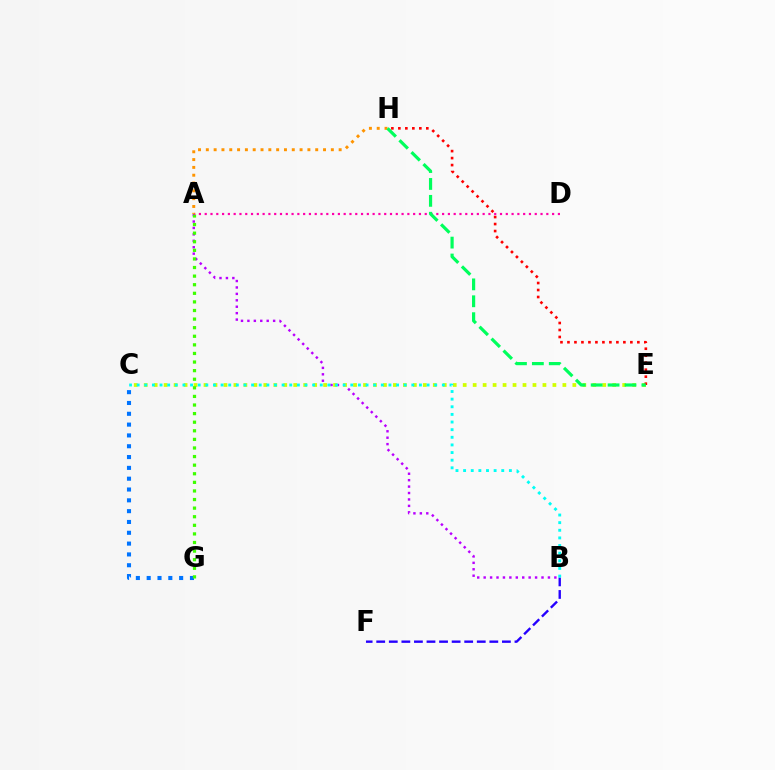{('A', 'B'): [{'color': '#b900ff', 'line_style': 'dotted', 'thickness': 1.75}], ('C', 'G'): [{'color': '#0074ff', 'line_style': 'dotted', 'thickness': 2.94}], ('C', 'E'): [{'color': '#d1ff00', 'line_style': 'dotted', 'thickness': 2.71}], ('A', 'G'): [{'color': '#3dff00', 'line_style': 'dotted', 'thickness': 2.33}], ('A', 'D'): [{'color': '#ff00ac', 'line_style': 'dotted', 'thickness': 1.57}], ('B', 'F'): [{'color': '#2500ff', 'line_style': 'dashed', 'thickness': 1.71}], ('E', 'H'): [{'color': '#ff0000', 'line_style': 'dotted', 'thickness': 1.9}, {'color': '#00ff5c', 'line_style': 'dashed', 'thickness': 2.3}], ('A', 'H'): [{'color': '#ff9400', 'line_style': 'dotted', 'thickness': 2.12}], ('B', 'C'): [{'color': '#00fff6', 'line_style': 'dotted', 'thickness': 2.07}]}